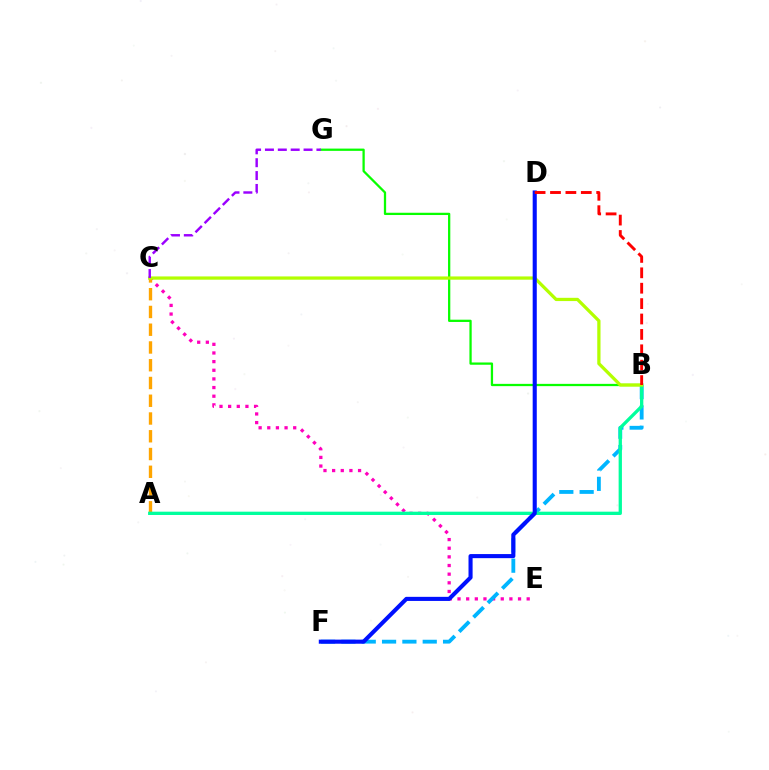{('C', 'E'): [{'color': '#ff00bd', 'line_style': 'dotted', 'thickness': 2.35}], ('A', 'C'): [{'color': '#ffa500', 'line_style': 'dashed', 'thickness': 2.41}], ('B', 'F'): [{'color': '#00b5ff', 'line_style': 'dashed', 'thickness': 2.76}], ('A', 'B'): [{'color': '#00ff9d', 'line_style': 'solid', 'thickness': 2.38}], ('B', 'G'): [{'color': '#08ff00', 'line_style': 'solid', 'thickness': 1.64}], ('B', 'C'): [{'color': '#b3ff00', 'line_style': 'solid', 'thickness': 2.34}], ('D', 'F'): [{'color': '#0010ff', 'line_style': 'solid', 'thickness': 2.95}], ('B', 'D'): [{'color': '#ff0000', 'line_style': 'dashed', 'thickness': 2.09}], ('C', 'G'): [{'color': '#9b00ff', 'line_style': 'dashed', 'thickness': 1.75}]}